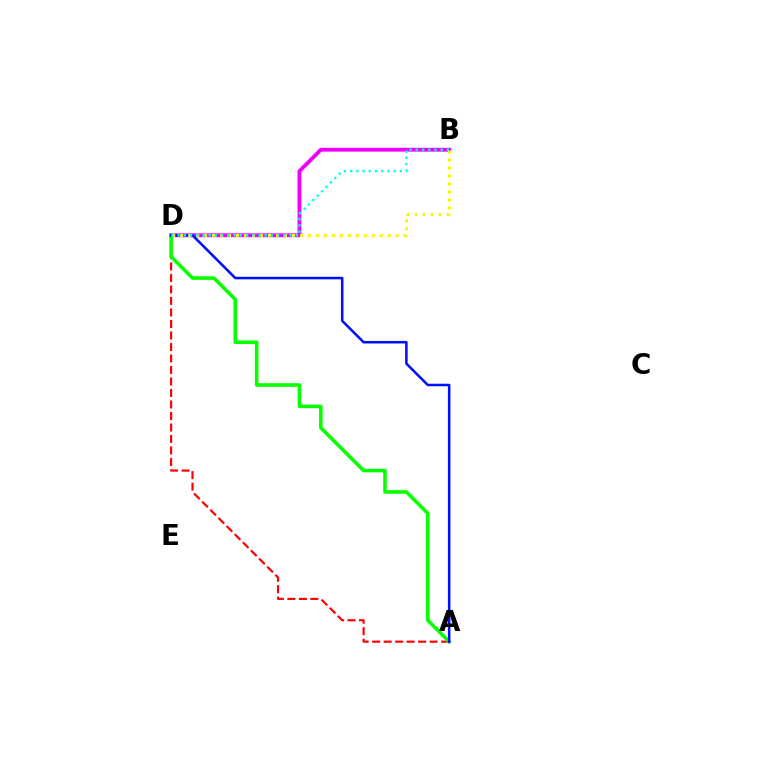{('B', 'D'): [{'color': '#ee00ff', 'line_style': 'solid', 'thickness': 2.75}, {'color': '#fcf500', 'line_style': 'dotted', 'thickness': 2.17}, {'color': '#00fff6', 'line_style': 'dotted', 'thickness': 1.69}], ('A', 'D'): [{'color': '#ff0000', 'line_style': 'dashed', 'thickness': 1.56}, {'color': '#08ff00', 'line_style': 'solid', 'thickness': 2.58}, {'color': '#0010ff', 'line_style': 'solid', 'thickness': 1.83}]}